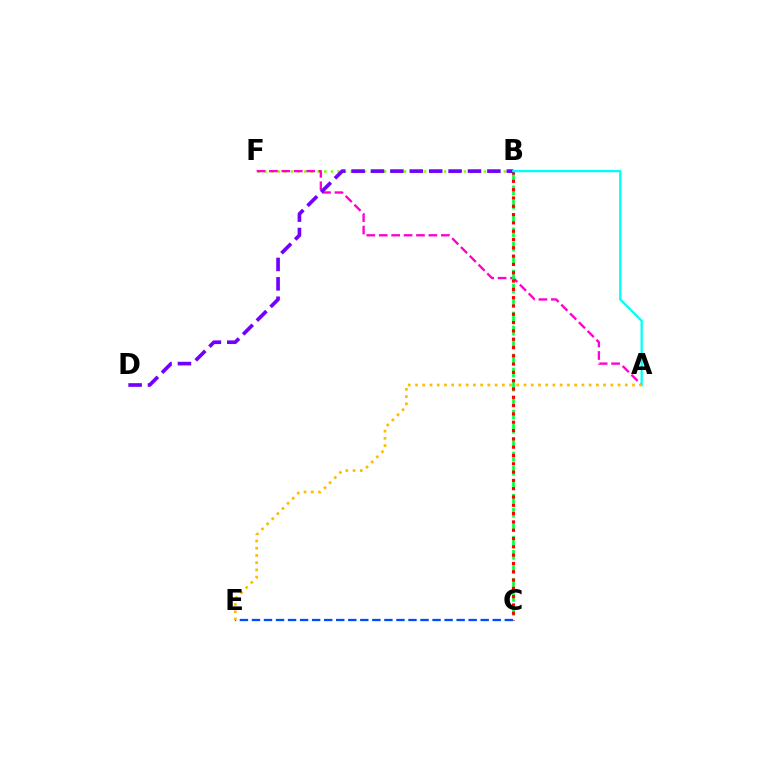{('B', 'F'): [{'color': '#84ff00', 'line_style': 'dotted', 'thickness': 1.81}], ('A', 'F'): [{'color': '#ff00cf', 'line_style': 'dashed', 'thickness': 1.69}], ('B', 'C'): [{'color': '#00ff39', 'line_style': 'dashed', 'thickness': 1.9}, {'color': '#ff0000', 'line_style': 'dotted', 'thickness': 2.26}], ('B', 'D'): [{'color': '#7200ff', 'line_style': 'dashed', 'thickness': 2.64}], ('C', 'E'): [{'color': '#004bff', 'line_style': 'dashed', 'thickness': 1.64}], ('A', 'B'): [{'color': '#00fff6', 'line_style': 'solid', 'thickness': 1.65}], ('A', 'E'): [{'color': '#ffbd00', 'line_style': 'dotted', 'thickness': 1.97}]}